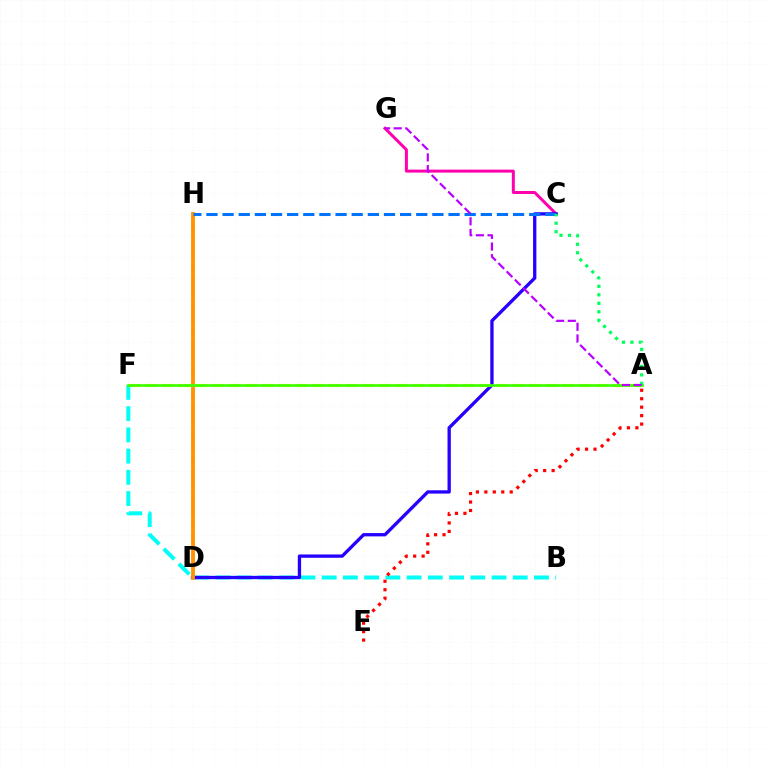{('C', 'G'): [{'color': '#ff00ac', 'line_style': 'solid', 'thickness': 2.15}], ('B', 'F'): [{'color': '#00fff6', 'line_style': 'dashed', 'thickness': 2.88}], ('A', 'E'): [{'color': '#ff0000', 'line_style': 'dotted', 'thickness': 2.3}], ('C', 'D'): [{'color': '#2500ff', 'line_style': 'solid', 'thickness': 2.38}], ('D', 'H'): [{'color': '#ff9400', 'line_style': 'solid', 'thickness': 2.76}], ('A', 'F'): [{'color': '#d1ff00', 'line_style': 'dashed', 'thickness': 2.27}, {'color': '#3dff00', 'line_style': 'solid', 'thickness': 1.91}], ('C', 'H'): [{'color': '#0074ff', 'line_style': 'dashed', 'thickness': 2.19}], ('A', 'C'): [{'color': '#00ff5c', 'line_style': 'dotted', 'thickness': 2.31}], ('A', 'G'): [{'color': '#b900ff', 'line_style': 'dashed', 'thickness': 1.58}]}